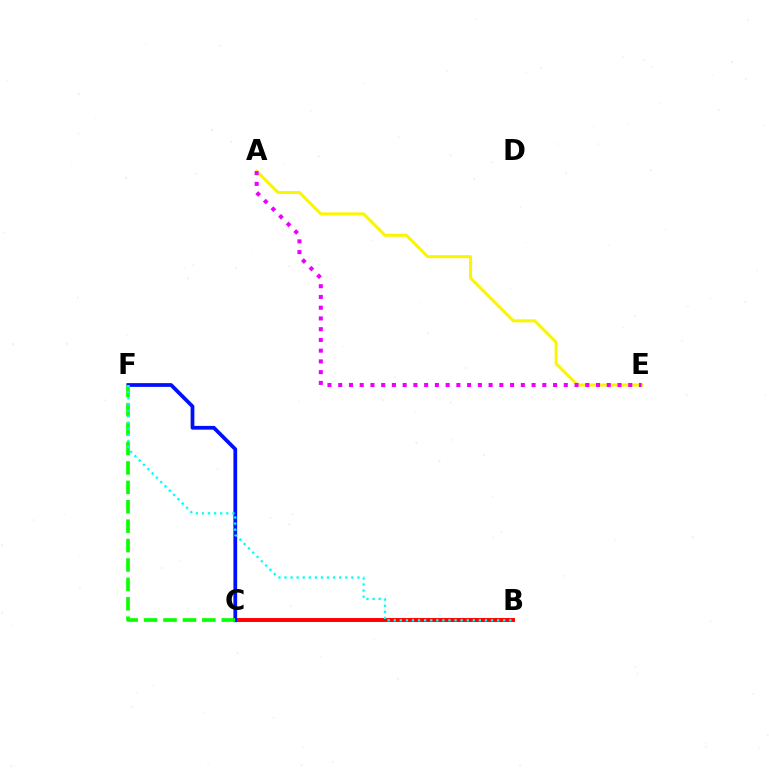{('B', 'C'): [{'color': '#ff0000', 'line_style': 'solid', 'thickness': 2.83}], ('C', 'F'): [{'color': '#0010ff', 'line_style': 'solid', 'thickness': 2.7}, {'color': '#08ff00', 'line_style': 'dashed', 'thickness': 2.64}], ('B', 'F'): [{'color': '#00fff6', 'line_style': 'dotted', 'thickness': 1.65}], ('A', 'E'): [{'color': '#fcf500', 'line_style': 'solid', 'thickness': 2.17}, {'color': '#ee00ff', 'line_style': 'dotted', 'thickness': 2.92}]}